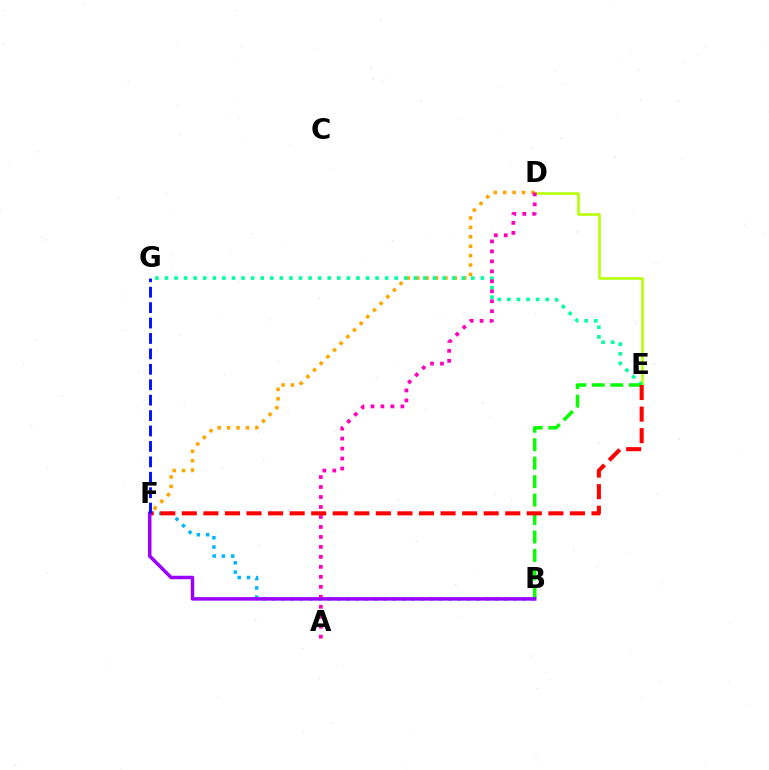{('D', 'E'): [{'color': '#b3ff00', 'line_style': 'solid', 'thickness': 1.83}], ('D', 'F'): [{'color': '#ffa500', 'line_style': 'dotted', 'thickness': 2.56}], ('E', 'G'): [{'color': '#00ff9d', 'line_style': 'dotted', 'thickness': 2.6}], ('B', 'E'): [{'color': '#08ff00', 'line_style': 'dashed', 'thickness': 2.51}], ('B', 'F'): [{'color': '#00b5ff', 'line_style': 'dotted', 'thickness': 2.52}, {'color': '#9b00ff', 'line_style': 'solid', 'thickness': 2.51}], ('A', 'D'): [{'color': '#ff00bd', 'line_style': 'dotted', 'thickness': 2.71}], ('E', 'F'): [{'color': '#ff0000', 'line_style': 'dashed', 'thickness': 2.93}], ('F', 'G'): [{'color': '#0010ff', 'line_style': 'dashed', 'thickness': 2.1}]}